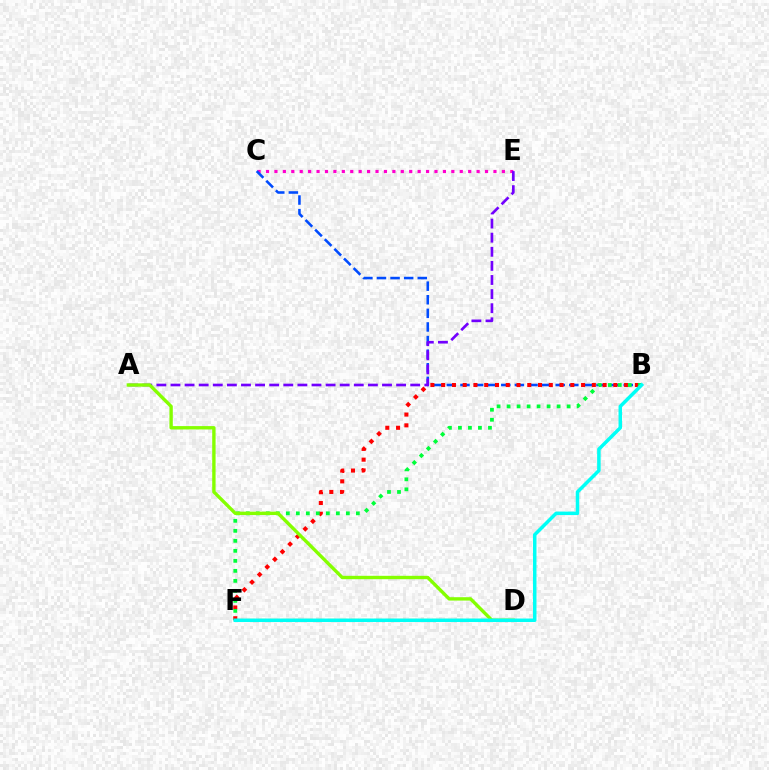{('D', 'F'): [{'color': '#ffbd00', 'line_style': 'dashed', 'thickness': 1.57}], ('C', 'E'): [{'color': '#ff00cf', 'line_style': 'dotted', 'thickness': 2.29}], ('B', 'C'): [{'color': '#004bff', 'line_style': 'dashed', 'thickness': 1.85}], ('B', 'F'): [{'color': '#ff0000', 'line_style': 'dotted', 'thickness': 2.92}, {'color': '#00ff39', 'line_style': 'dotted', 'thickness': 2.72}, {'color': '#00fff6', 'line_style': 'solid', 'thickness': 2.52}], ('A', 'E'): [{'color': '#7200ff', 'line_style': 'dashed', 'thickness': 1.92}], ('A', 'D'): [{'color': '#84ff00', 'line_style': 'solid', 'thickness': 2.43}]}